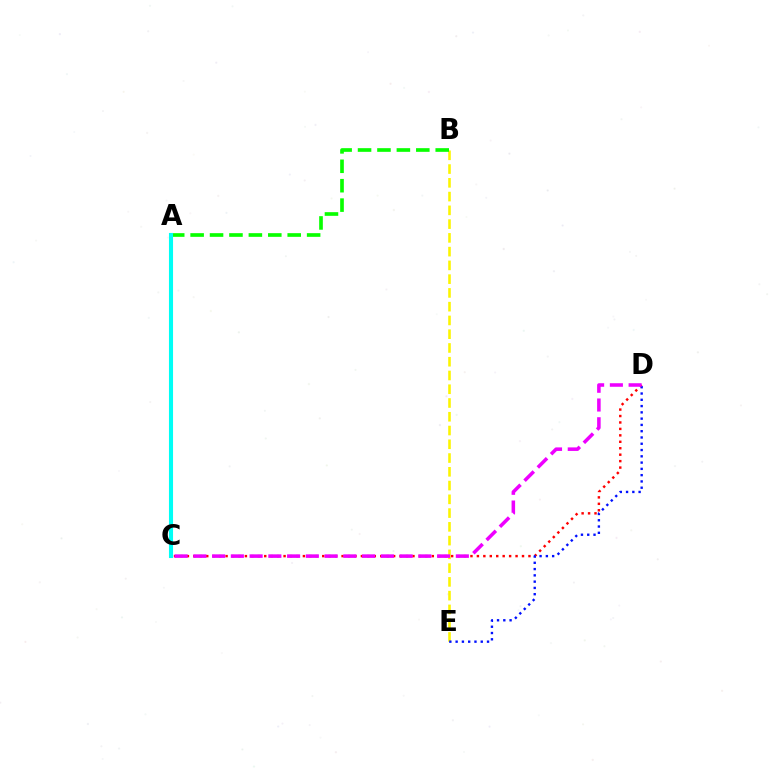{('C', 'D'): [{'color': '#ff0000', 'line_style': 'dotted', 'thickness': 1.75}, {'color': '#ee00ff', 'line_style': 'dashed', 'thickness': 2.55}], ('B', 'E'): [{'color': '#fcf500', 'line_style': 'dashed', 'thickness': 1.87}], ('A', 'B'): [{'color': '#08ff00', 'line_style': 'dashed', 'thickness': 2.64}], ('D', 'E'): [{'color': '#0010ff', 'line_style': 'dotted', 'thickness': 1.71}], ('A', 'C'): [{'color': '#00fff6', 'line_style': 'solid', 'thickness': 2.94}]}